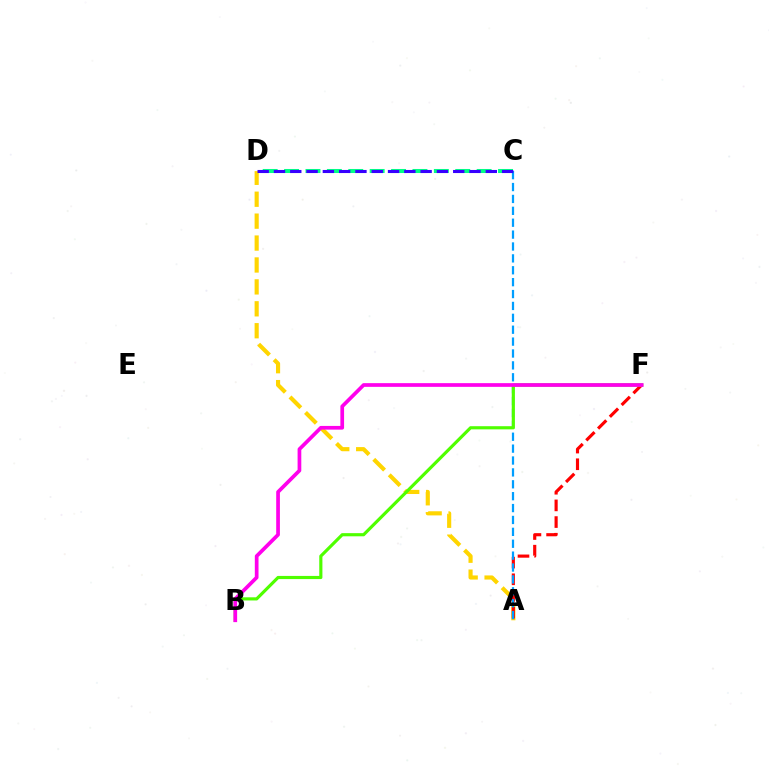{('A', 'D'): [{'color': '#ffd500', 'line_style': 'dashed', 'thickness': 2.98}], ('A', 'F'): [{'color': '#ff0000', 'line_style': 'dashed', 'thickness': 2.26}], ('A', 'C'): [{'color': '#009eff', 'line_style': 'dashed', 'thickness': 1.62}], ('B', 'F'): [{'color': '#4fff00', 'line_style': 'solid', 'thickness': 2.27}, {'color': '#ff00ed', 'line_style': 'solid', 'thickness': 2.67}], ('C', 'D'): [{'color': '#00ff86', 'line_style': 'dashed', 'thickness': 2.91}, {'color': '#3700ff', 'line_style': 'dashed', 'thickness': 2.21}]}